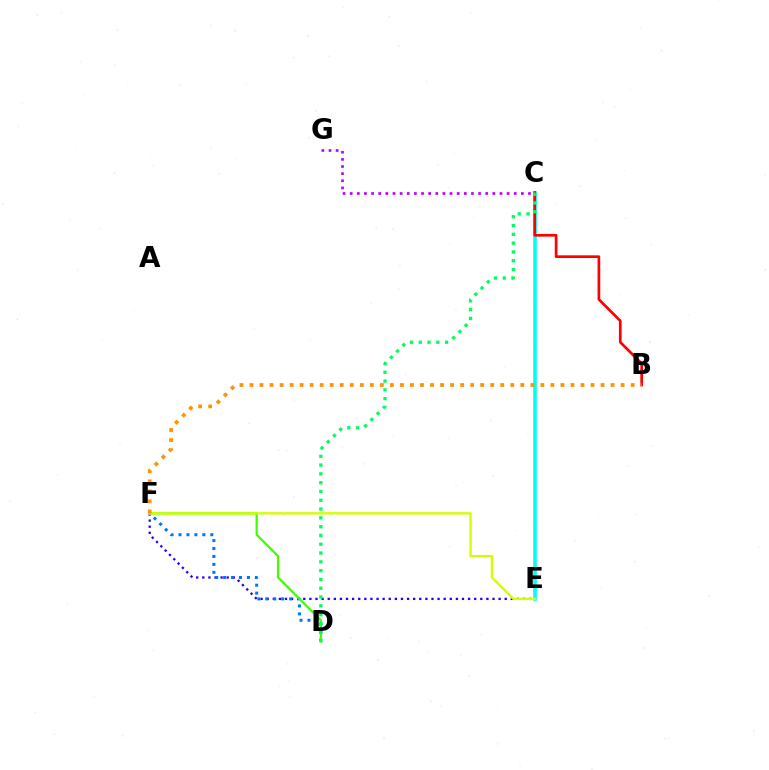{('E', 'F'): [{'color': '#2500ff', 'line_style': 'dotted', 'thickness': 1.66}, {'color': '#d1ff00', 'line_style': 'solid', 'thickness': 1.7}], ('C', 'E'): [{'color': '#ff00ac', 'line_style': 'dotted', 'thickness': 1.52}, {'color': '#00fff6', 'line_style': 'solid', 'thickness': 2.61}], ('D', 'F'): [{'color': '#0074ff', 'line_style': 'dotted', 'thickness': 2.16}, {'color': '#3dff00', 'line_style': 'solid', 'thickness': 1.61}], ('B', 'C'): [{'color': '#ff0000', 'line_style': 'solid', 'thickness': 1.94}], ('C', 'D'): [{'color': '#00ff5c', 'line_style': 'dotted', 'thickness': 2.39}], ('C', 'G'): [{'color': '#b900ff', 'line_style': 'dotted', 'thickness': 1.94}], ('B', 'F'): [{'color': '#ff9400', 'line_style': 'dotted', 'thickness': 2.73}]}